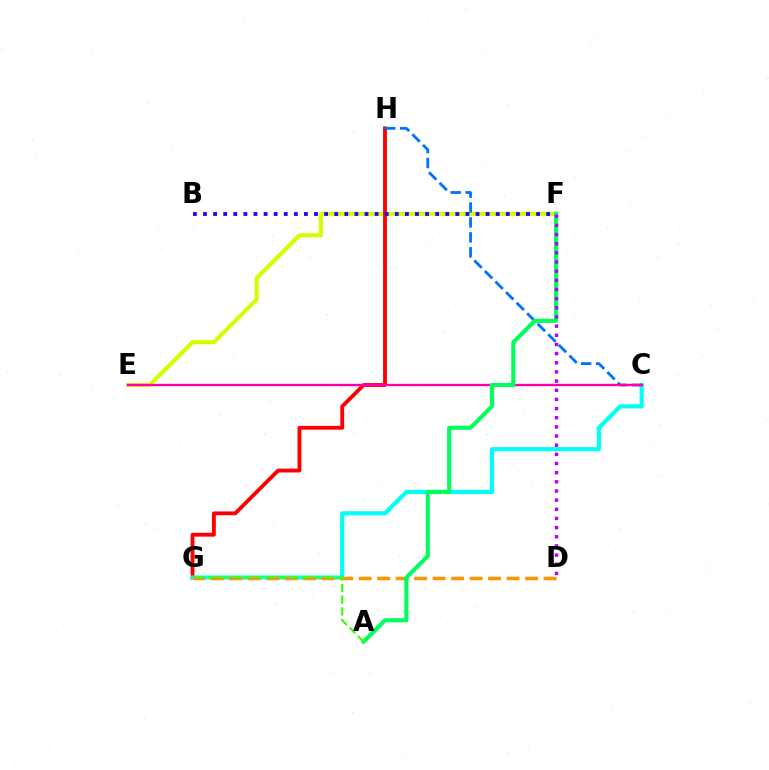{('E', 'F'): [{'color': '#d1ff00', 'line_style': 'solid', 'thickness': 2.96}], ('G', 'H'): [{'color': '#ff0000', 'line_style': 'solid', 'thickness': 2.77}], ('B', 'F'): [{'color': '#2500ff', 'line_style': 'dotted', 'thickness': 2.74}], ('C', 'G'): [{'color': '#00fff6', 'line_style': 'solid', 'thickness': 2.99}], ('C', 'H'): [{'color': '#0074ff', 'line_style': 'dashed', 'thickness': 2.03}], ('C', 'E'): [{'color': '#ff00ac', 'line_style': 'solid', 'thickness': 1.69}], ('D', 'G'): [{'color': '#ff9400', 'line_style': 'dashed', 'thickness': 2.51}], ('A', 'F'): [{'color': '#00ff5c', 'line_style': 'solid', 'thickness': 2.97}], ('D', 'F'): [{'color': '#b900ff', 'line_style': 'dotted', 'thickness': 2.49}], ('A', 'G'): [{'color': '#3dff00', 'line_style': 'dashed', 'thickness': 1.59}]}